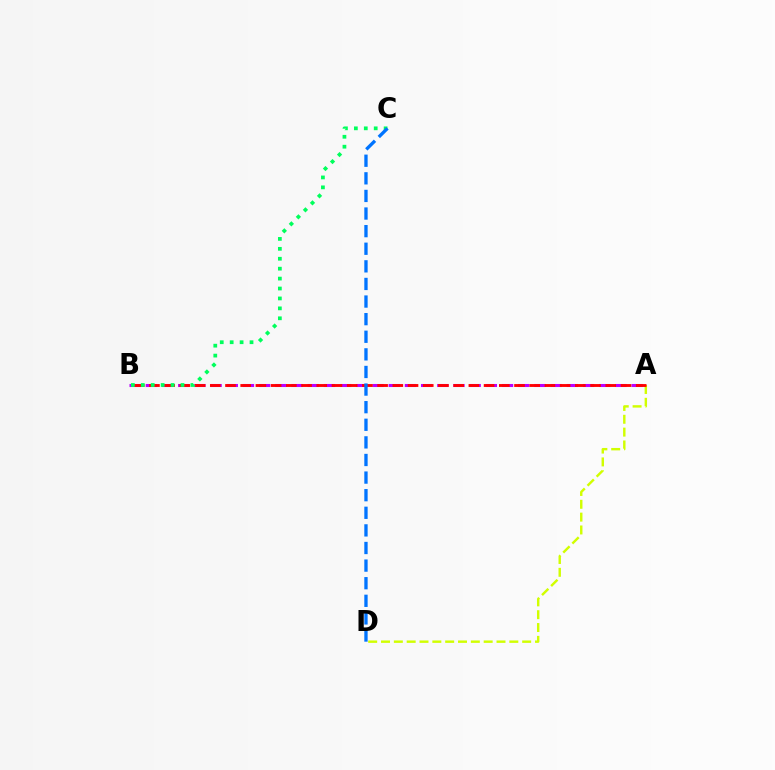{('A', 'D'): [{'color': '#d1ff00', 'line_style': 'dashed', 'thickness': 1.74}], ('A', 'B'): [{'color': '#b900ff', 'line_style': 'dashed', 'thickness': 2.2}, {'color': '#ff0000', 'line_style': 'dashed', 'thickness': 2.07}], ('B', 'C'): [{'color': '#00ff5c', 'line_style': 'dotted', 'thickness': 2.7}], ('C', 'D'): [{'color': '#0074ff', 'line_style': 'dashed', 'thickness': 2.39}]}